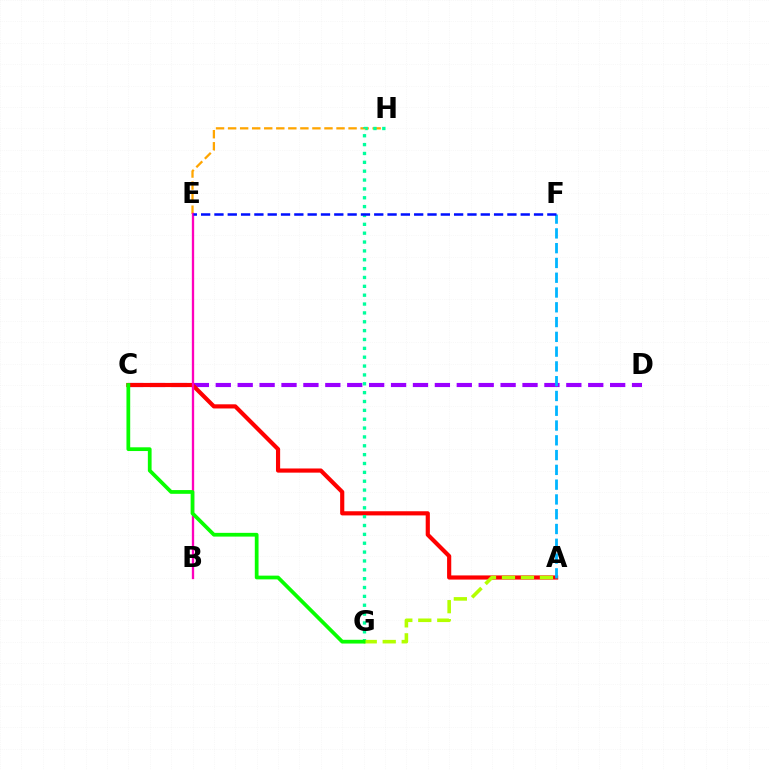{('C', 'D'): [{'color': '#9b00ff', 'line_style': 'dashed', 'thickness': 2.98}], ('E', 'H'): [{'color': '#ffa500', 'line_style': 'dashed', 'thickness': 1.64}], ('A', 'C'): [{'color': '#ff0000', 'line_style': 'solid', 'thickness': 2.99}], ('B', 'E'): [{'color': '#ff00bd', 'line_style': 'solid', 'thickness': 1.67}], ('A', 'F'): [{'color': '#00b5ff', 'line_style': 'dashed', 'thickness': 2.01}], ('G', 'H'): [{'color': '#00ff9d', 'line_style': 'dotted', 'thickness': 2.41}], ('A', 'G'): [{'color': '#b3ff00', 'line_style': 'dashed', 'thickness': 2.58}], ('E', 'F'): [{'color': '#0010ff', 'line_style': 'dashed', 'thickness': 1.81}], ('C', 'G'): [{'color': '#08ff00', 'line_style': 'solid', 'thickness': 2.69}]}